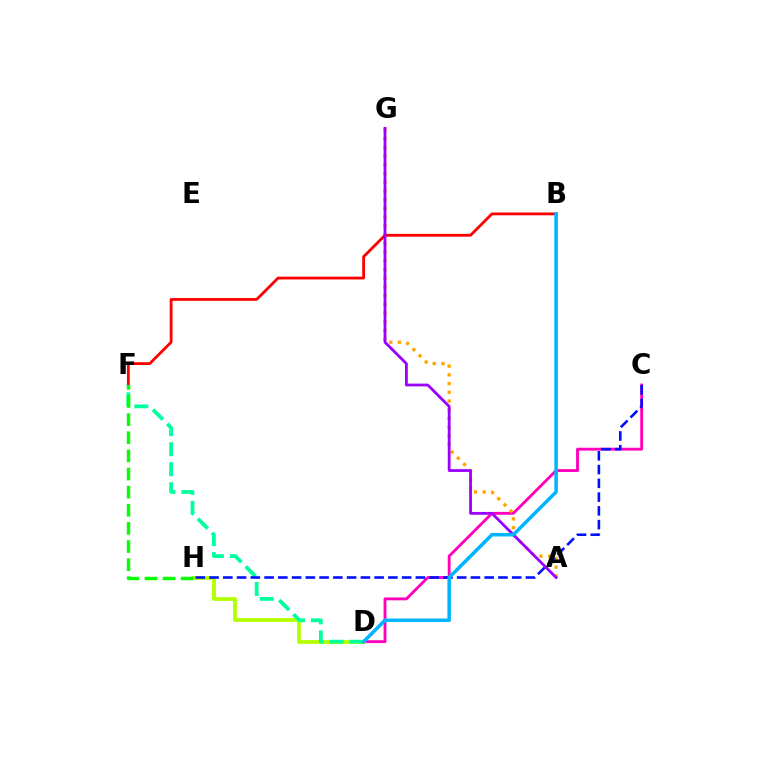{('C', 'D'): [{'color': '#ff00bd', 'line_style': 'solid', 'thickness': 2.06}], ('A', 'G'): [{'color': '#ffa500', 'line_style': 'dotted', 'thickness': 2.37}, {'color': '#9b00ff', 'line_style': 'solid', 'thickness': 2.01}], ('D', 'H'): [{'color': '#b3ff00', 'line_style': 'solid', 'thickness': 2.73}], ('B', 'F'): [{'color': '#ff0000', 'line_style': 'solid', 'thickness': 2.02}], ('D', 'F'): [{'color': '#00ff9d', 'line_style': 'dashed', 'thickness': 2.72}], ('C', 'H'): [{'color': '#0010ff', 'line_style': 'dashed', 'thickness': 1.87}], ('F', 'H'): [{'color': '#08ff00', 'line_style': 'dashed', 'thickness': 2.46}], ('B', 'D'): [{'color': '#00b5ff', 'line_style': 'solid', 'thickness': 2.54}]}